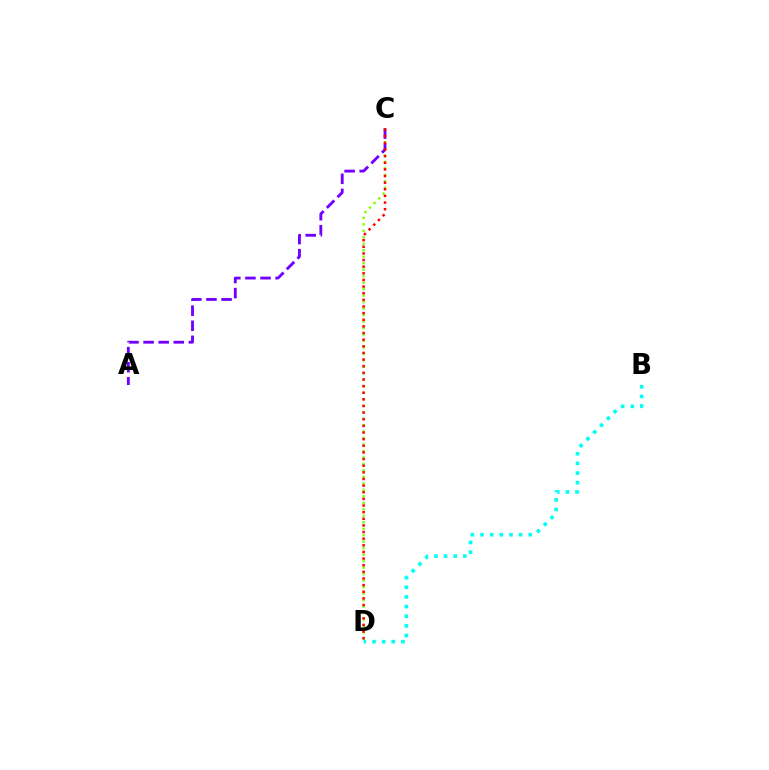{('C', 'D'): [{'color': '#84ff00', 'line_style': 'dotted', 'thickness': 1.76}, {'color': '#ff0000', 'line_style': 'dotted', 'thickness': 1.8}], ('A', 'C'): [{'color': '#7200ff', 'line_style': 'dashed', 'thickness': 2.05}], ('B', 'D'): [{'color': '#00fff6', 'line_style': 'dotted', 'thickness': 2.62}]}